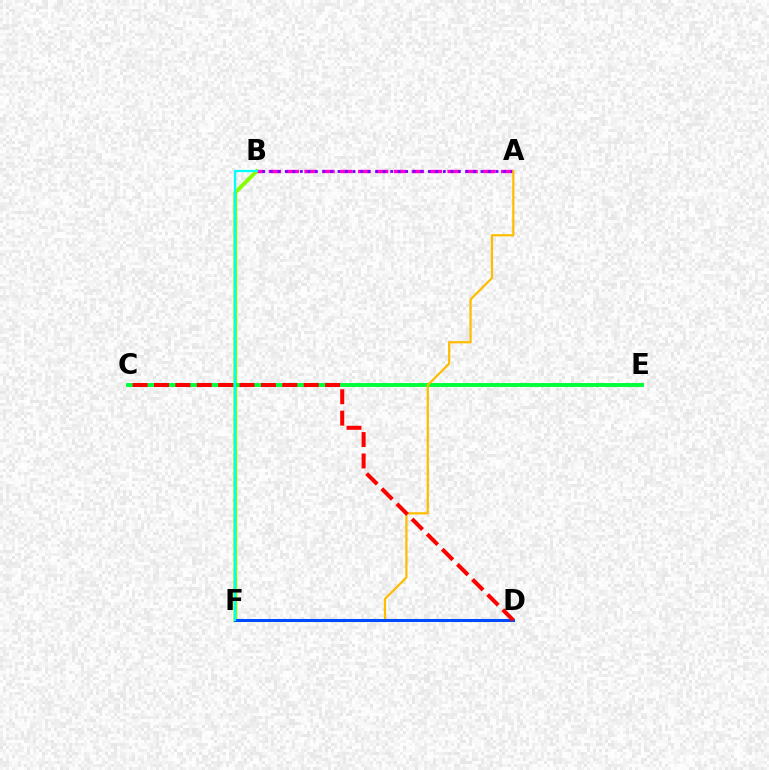{('B', 'F'): [{'color': '#84ff00', 'line_style': 'solid', 'thickness': 2.75}, {'color': '#00fff6', 'line_style': 'solid', 'thickness': 1.63}], ('A', 'B'): [{'color': '#ff00cf', 'line_style': 'dashed', 'thickness': 2.43}, {'color': '#7200ff', 'line_style': 'dotted', 'thickness': 2.05}], ('C', 'E'): [{'color': '#00ff39', 'line_style': 'solid', 'thickness': 2.81}], ('A', 'F'): [{'color': '#ffbd00', 'line_style': 'solid', 'thickness': 1.61}], ('D', 'F'): [{'color': '#004bff', 'line_style': 'solid', 'thickness': 2.19}], ('C', 'D'): [{'color': '#ff0000', 'line_style': 'dashed', 'thickness': 2.91}]}